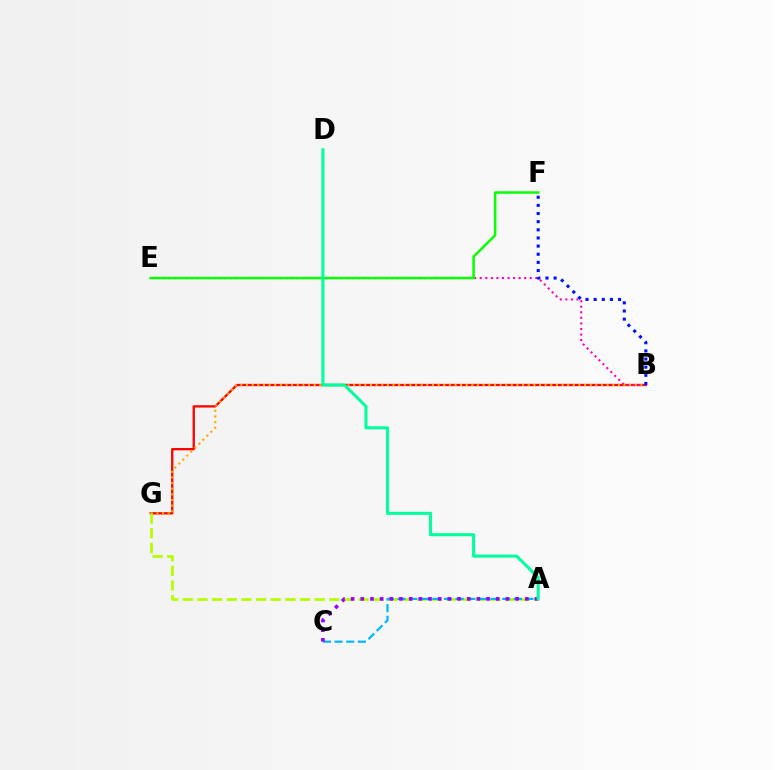{('B', 'G'): [{'color': '#ff0000', 'line_style': 'solid', 'thickness': 1.66}, {'color': '#ffa500', 'line_style': 'dotted', 'thickness': 1.53}], ('B', 'E'): [{'color': '#ff00bd', 'line_style': 'dotted', 'thickness': 1.51}], ('B', 'F'): [{'color': '#0010ff', 'line_style': 'dotted', 'thickness': 2.21}], ('A', 'G'): [{'color': '#b3ff00', 'line_style': 'dashed', 'thickness': 1.99}], ('A', 'C'): [{'color': '#00b5ff', 'line_style': 'dashed', 'thickness': 1.58}, {'color': '#9b00ff', 'line_style': 'dotted', 'thickness': 2.63}], ('E', 'F'): [{'color': '#08ff00', 'line_style': 'solid', 'thickness': 1.8}], ('A', 'D'): [{'color': '#00ff9d', 'line_style': 'solid', 'thickness': 2.19}]}